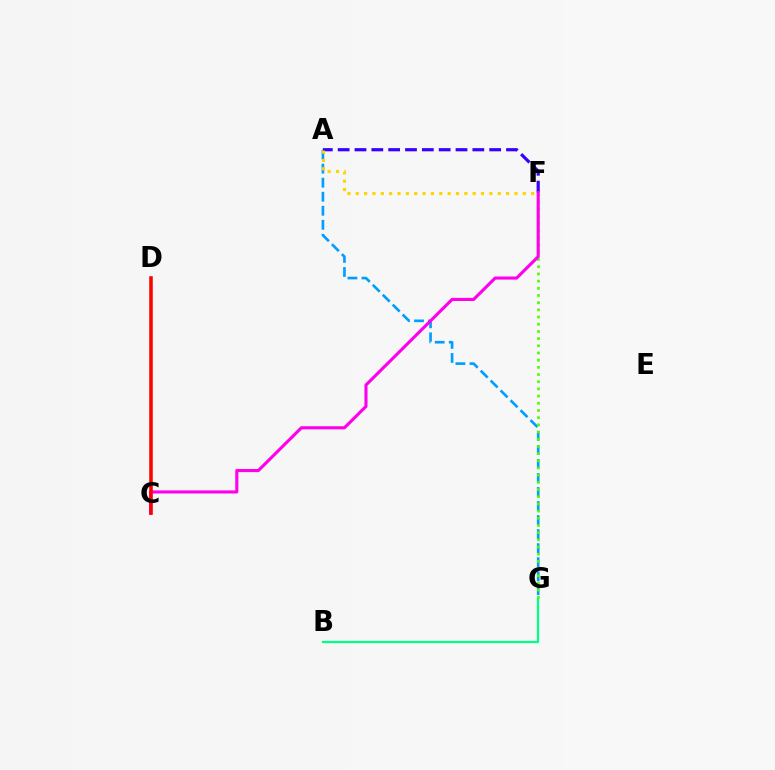{('A', 'G'): [{'color': '#009eff', 'line_style': 'dashed', 'thickness': 1.91}], ('A', 'F'): [{'color': '#3700ff', 'line_style': 'dashed', 'thickness': 2.29}, {'color': '#ffd500', 'line_style': 'dotted', 'thickness': 2.27}], ('F', 'G'): [{'color': '#4fff00', 'line_style': 'dotted', 'thickness': 1.95}], ('C', 'F'): [{'color': '#ff00ed', 'line_style': 'solid', 'thickness': 2.24}], ('C', 'D'): [{'color': '#ff0000', 'line_style': 'solid', 'thickness': 2.54}], ('B', 'G'): [{'color': '#00ff86', 'line_style': 'solid', 'thickness': 1.62}]}